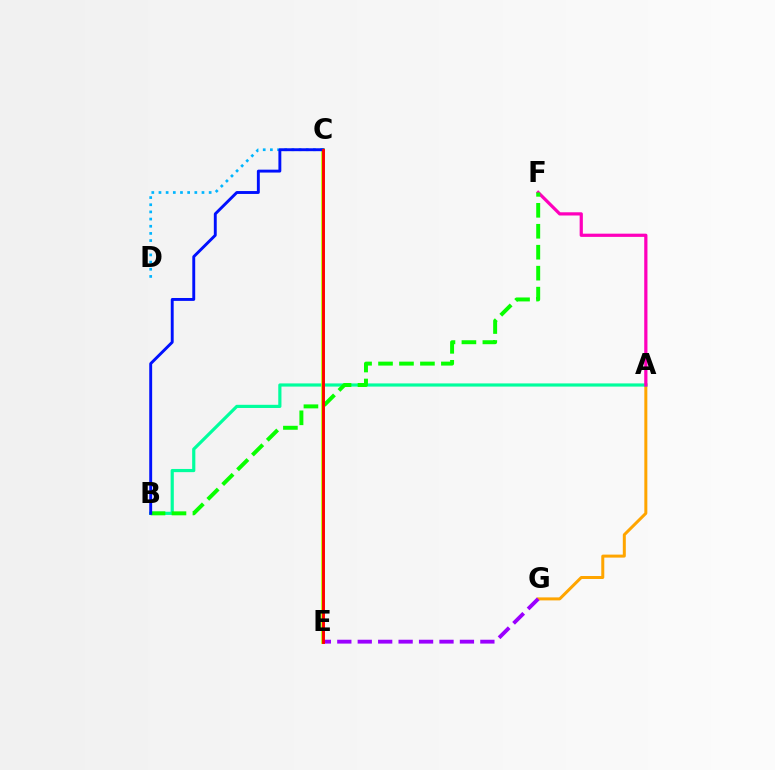{('A', 'G'): [{'color': '#ffa500', 'line_style': 'solid', 'thickness': 2.16}], ('A', 'B'): [{'color': '#00ff9d', 'line_style': 'solid', 'thickness': 2.29}], ('A', 'F'): [{'color': '#ff00bd', 'line_style': 'solid', 'thickness': 2.32}], ('C', 'E'): [{'color': '#b3ff00', 'line_style': 'solid', 'thickness': 2.67}, {'color': '#ff0000', 'line_style': 'solid', 'thickness': 2.1}], ('C', 'D'): [{'color': '#00b5ff', 'line_style': 'dotted', 'thickness': 1.95}], ('B', 'F'): [{'color': '#08ff00', 'line_style': 'dashed', 'thickness': 2.85}], ('E', 'G'): [{'color': '#9b00ff', 'line_style': 'dashed', 'thickness': 2.78}], ('B', 'C'): [{'color': '#0010ff', 'line_style': 'solid', 'thickness': 2.09}]}